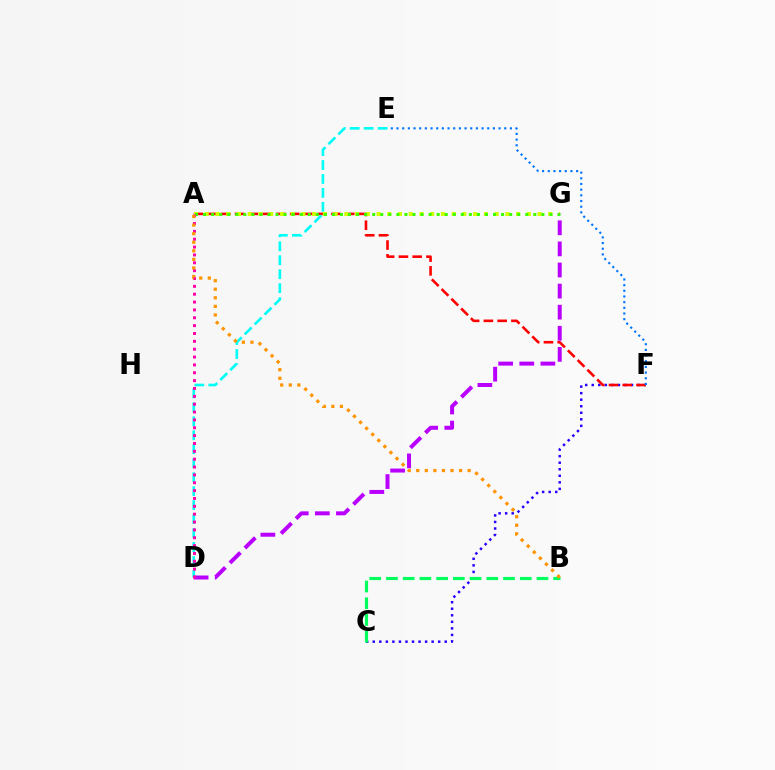{('C', 'F'): [{'color': '#2500ff', 'line_style': 'dotted', 'thickness': 1.78}], ('A', 'F'): [{'color': '#ff0000', 'line_style': 'dashed', 'thickness': 1.87}], ('D', 'E'): [{'color': '#00fff6', 'line_style': 'dashed', 'thickness': 1.9}], ('A', 'G'): [{'color': '#d1ff00', 'line_style': 'dotted', 'thickness': 2.92}, {'color': '#3dff00', 'line_style': 'dotted', 'thickness': 2.19}], ('D', 'G'): [{'color': '#b900ff', 'line_style': 'dashed', 'thickness': 2.87}], ('A', 'D'): [{'color': '#ff00ac', 'line_style': 'dotted', 'thickness': 2.13}], ('E', 'F'): [{'color': '#0074ff', 'line_style': 'dotted', 'thickness': 1.54}], ('B', 'C'): [{'color': '#00ff5c', 'line_style': 'dashed', 'thickness': 2.27}], ('A', 'B'): [{'color': '#ff9400', 'line_style': 'dotted', 'thickness': 2.33}]}